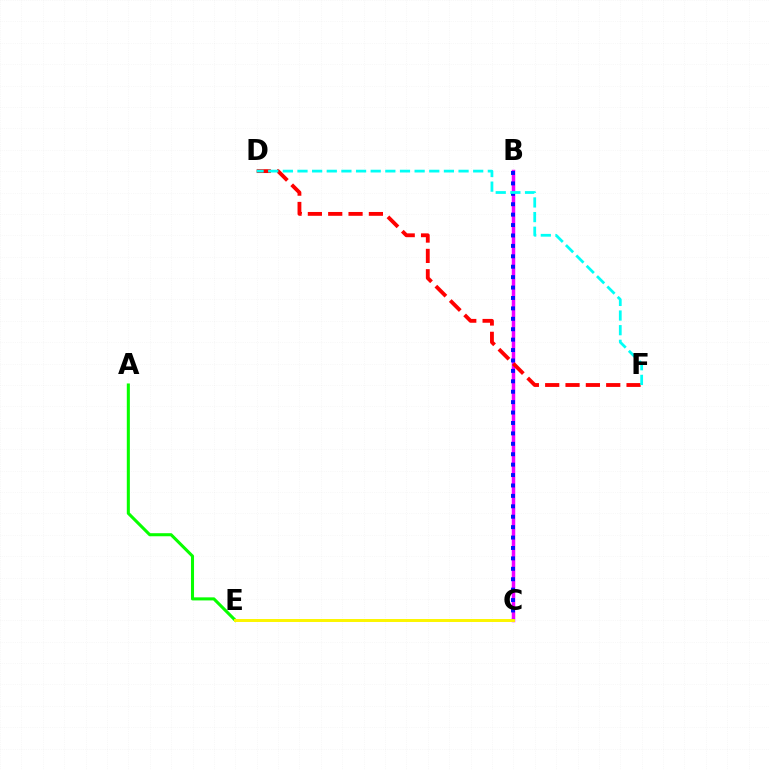{('B', 'C'): [{'color': '#ee00ff', 'line_style': 'solid', 'thickness': 2.5}, {'color': '#0010ff', 'line_style': 'dotted', 'thickness': 2.83}], ('D', 'F'): [{'color': '#ff0000', 'line_style': 'dashed', 'thickness': 2.76}, {'color': '#00fff6', 'line_style': 'dashed', 'thickness': 1.99}], ('A', 'E'): [{'color': '#08ff00', 'line_style': 'solid', 'thickness': 2.21}], ('C', 'E'): [{'color': '#fcf500', 'line_style': 'solid', 'thickness': 2.13}]}